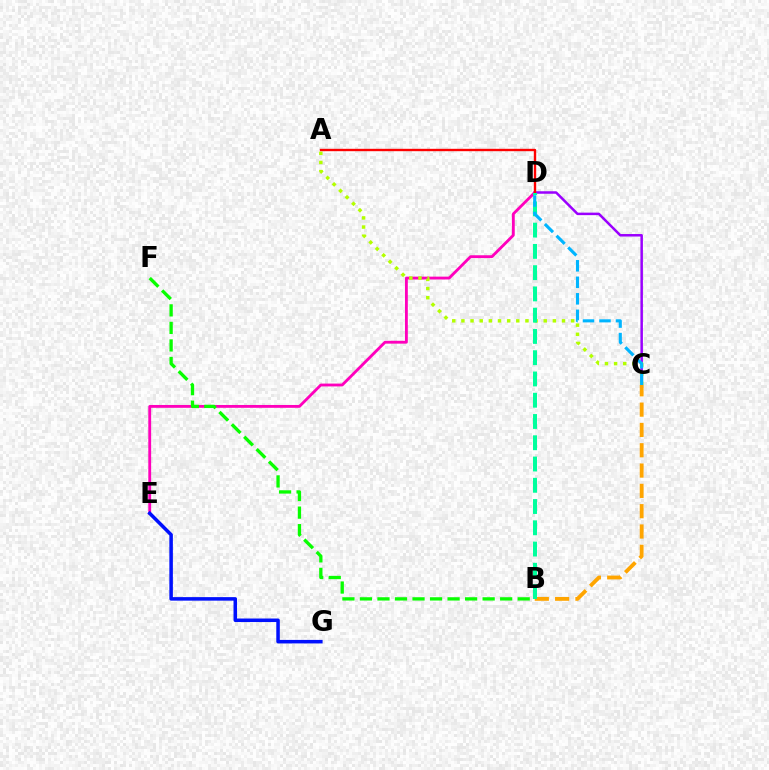{('D', 'E'): [{'color': '#ff00bd', 'line_style': 'solid', 'thickness': 2.04}], ('C', 'D'): [{'color': '#9b00ff', 'line_style': 'solid', 'thickness': 1.8}, {'color': '#00b5ff', 'line_style': 'dashed', 'thickness': 2.24}], ('A', 'C'): [{'color': '#b3ff00', 'line_style': 'dotted', 'thickness': 2.49}], ('A', 'D'): [{'color': '#ff0000', 'line_style': 'solid', 'thickness': 1.71}], ('B', 'F'): [{'color': '#08ff00', 'line_style': 'dashed', 'thickness': 2.38}], ('B', 'C'): [{'color': '#ffa500', 'line_style': 'dashed', 'thickness': 2.76}], ('B', 'D'): [{'color': '#00ff9d', 'line_style': 'dashed', 'thickness': 2.89}], ('E', 'G'): [{'color': '#0010ff', 'line_style': 'solid', 'thickness': 2.54}]}